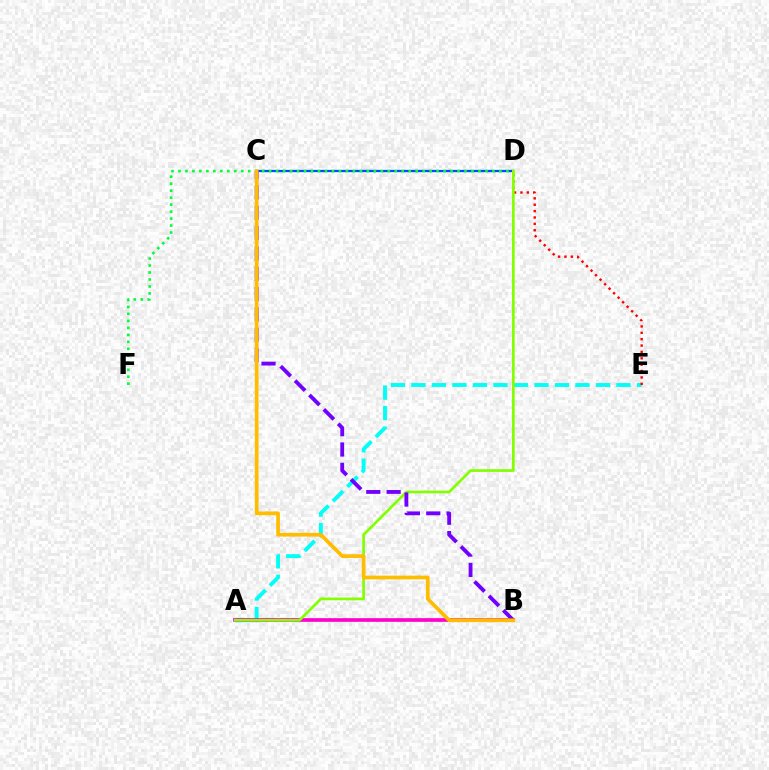{('C', 'D'): [{'color': '#004bff', 'line_style': 'solid', 'thickness': 1.64}], ('A', 'E'): [{'color': '#00fff6', 'line_style': 'dashed', 'thickness': 2.79}], ('D', 'E'): [{'color': '#ff0000', 'line_style': 'dotted', 'thickness': 1.73}], ('A', 'B'): [{'color': '#ff00cf', 'line_style': 'solid', 'thickness': 2.64}], ('D', 'F'): [{'color': '#00ff39', 'line_style': 'dotted', 'thickness': 1.9}], ('A', 'D'): [{'color': '#84ff00', 'line_style': 'solid', 'thickness': 1.94}], ('B', 'C'): [{'color': '#7200ff', 'line_style': 'dashed', 'thickness': 2.76}, {'color': '#ffbd00', 'line_style': 'solid', 'thickness': 2.67}]}